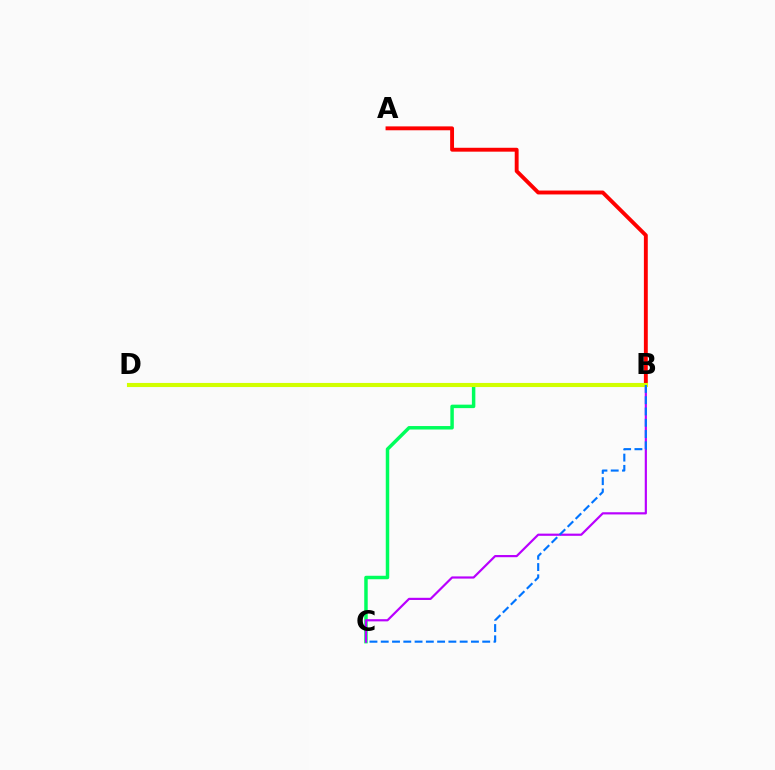{('A', 'B'): [{'color': '#ff0000', 'line_style': 'solid', 'thickness': 2.8}], ('B', 'C'): [{'color': '#00ff5c', 'line_style': 'solid', 'thickness': 2.5}, {'color': '#b900ff', 'line_style': 'solid', 'thickness': 1.57}, {'color': '#0074ff', 'line_style': 'dashed', 'thickness': 1.53}], ('B', 'D'): [{'color': '#d1ff00', 'line_style': 'solid', 'thickness': 2.95}]}